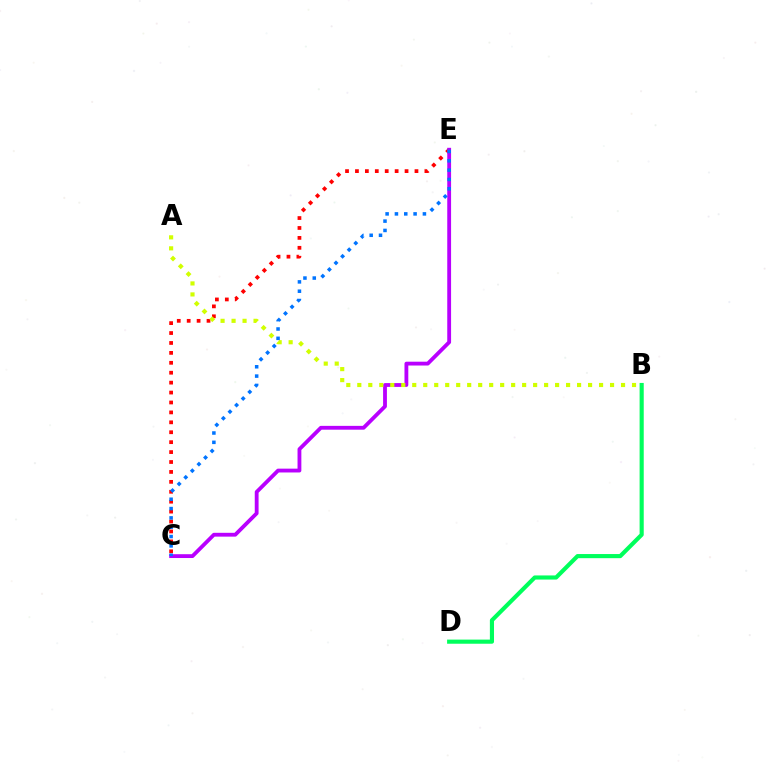{('B', 'D'): [{'color': '#00ff5c', 'line_style': 'solid', 'thickness': 2.97}], ('C', 'E'): [{'color': '#ff0000', 'line_style': 'dotted', 'thickness': 2.7}, {'color': '#b900ff', 'line_style': 'solid', 'thickness': 2.75}, {'color': '#0074ff', 'line_style': 'dotted', 'thickness': 2.53}], ('A', 'B'): [{'color': '#d1ff00', 'line_style': 'dotted', 'thickness': 2.99}]}